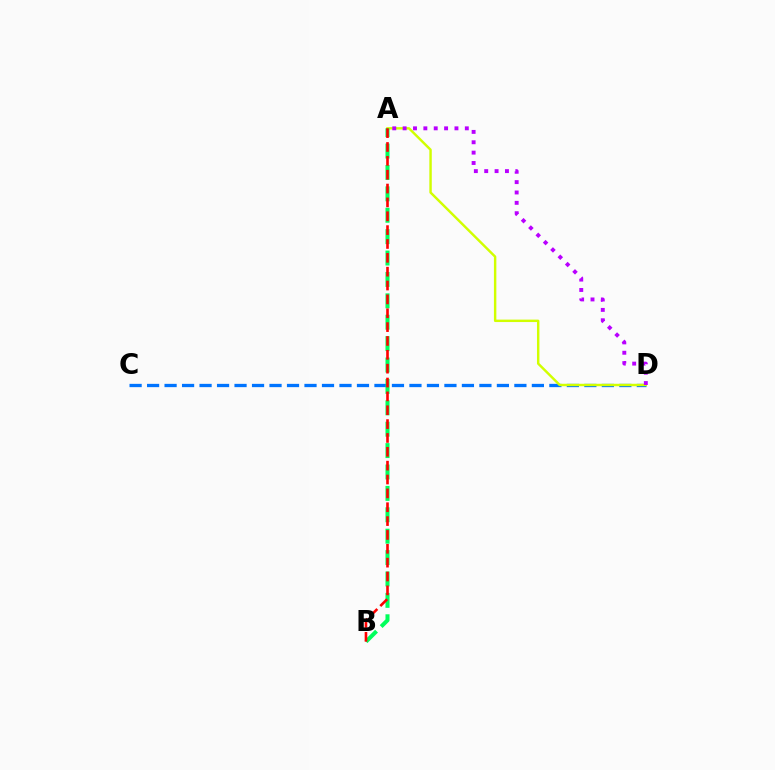{('C', 'D'): [{'color': '#0074ff', 'line_style': 'dashed', 'thickness': 2.38}], ('A', 'D'): [{'color': '#d1ff00', 'line_style': 'solid', 'thickness': 1.75}, {'color': '#b900ff', 'line_style': 'dotted', 'thickness': 2.82}], ('A', 'B'): [{'color': '#00ff5c', 'line_style': 'dashed', 'thickness': 2.91}, {'color': '#ff0000', 'line_style': 'dashed', 'thickness': 1.88}]}